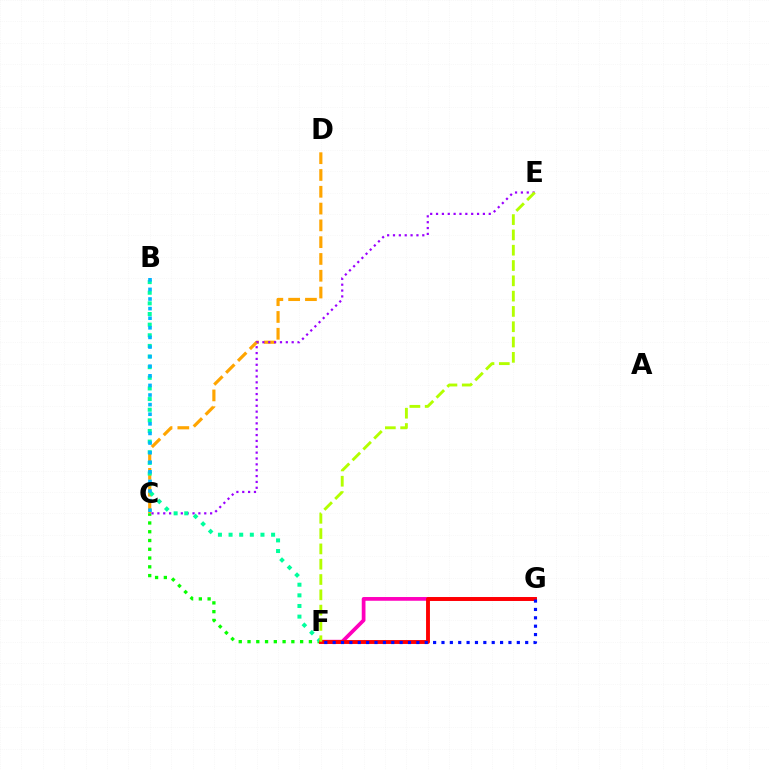{('C', 'D'): [{'color': '#ffa500', 'line_style': 'dashed', 'thickness': 2.28}], ('F', 'G'): [{'color': '#ff00bd', 'line_style': 'solid', 'thickness': 2.69}, {'color': '#ff0000', 'line_style': 'solid', 'thickness': 2.8}, {'color': '#0010ff', 'line_style': 'dotted', 'thickness': 2.27}], ('C', 'F'): [{'color': '#08ff00', 'line_style': 'dotted', 'thickness': 2.38}], ('C', 'E'): [{'color': '#9b00ff', 'line_style': 'dotted', 'thickness': 1.59}], ('B', 'F'): [{'color': '#00ff9d', 'line_style': 'dotted', 'thickness': 2.89}], ('B', 'C'): [{'color': '#00b5ff', 'line_style': 'dotted', 'thickness': 2.61}], ('E', 'F'): [{'color': '#b3ff00', 'line_style': 'dashed', 'thickness': 2.08}]}